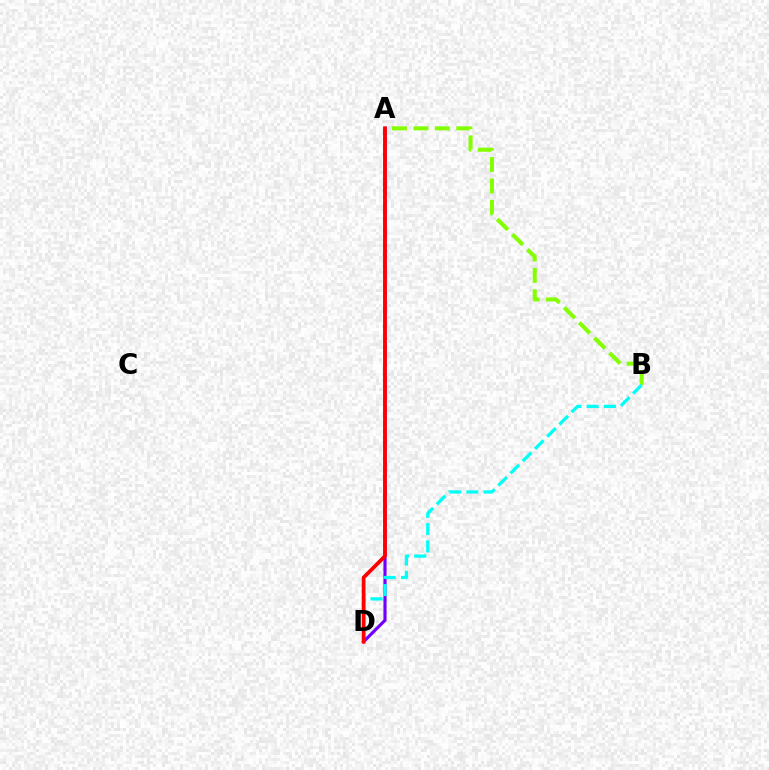{('A', 'B'): [{'color': '#84ff00', 'line_style': 'dashed', 'thickness': 2.91}], ('A', 'D'): [{'color': '#7200ff', 'line_style': 'solid', 'thickness': 2.26}, {'color': '#ff0000', 'line_style': 'solid', 'thickness': 2.71}], ('B', 'D'): [{'color': '#00fff6', 'line_style': 'dashed', 'thickness': 2.35}]}